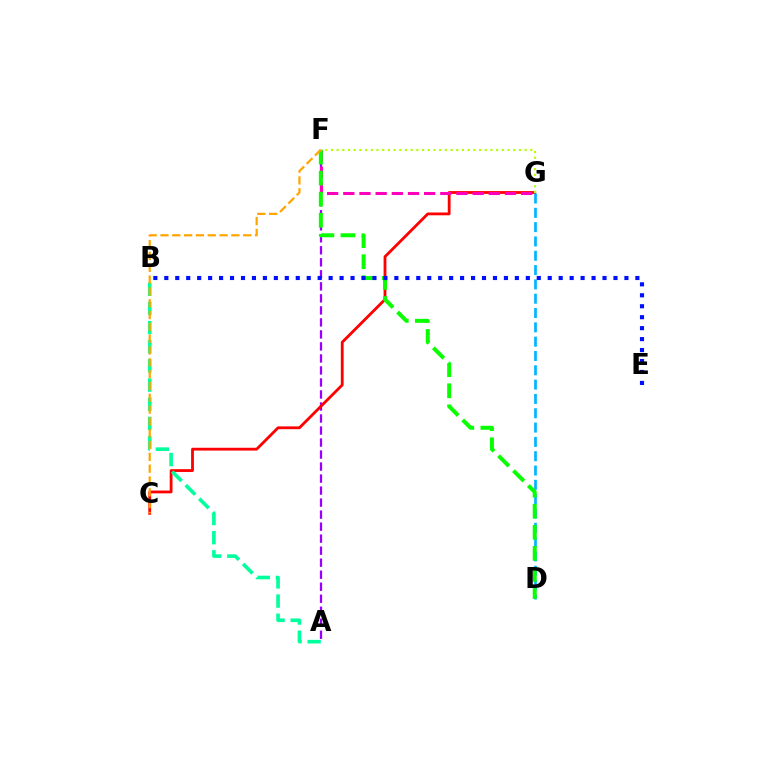{('A', 'F'): [{'color': '#9b00ff', 'line_style': 'dashed', 'thickness': 1.63}], ('C', 'G'): [{'color': '#ff0000', 'line_style': 'solid', 'thickness': 2.02}], ('F', 'G'): [{'color': '#ff00bd', 'line_style': 'dashed', 'thickness': 2.2}, {'color': '#b3ff00', 'line_style': 'dotted', 'thickness': 1.55}], ('D', 'G'): [{'color': '#00b5ff', 'line_style': 'dashed', 'thickness': 1.94}], ('A', 'B'): [{'color': '#00ff9d', 'line_style': 'dashed', 'thickness': 2.6}], ('D', 'F'): [{'color': '#08ff00', 'line_style': 'dashed', 'thickness': 2.86}], ('C', 'F'): [{'color': '#ffa500', 'line_style': 'dashed', 'thickness': 1.61}], ('B', 'E'): [{'color': '#0010ff', 'line_style': 'dotted', 'thickness': 2.98}]}